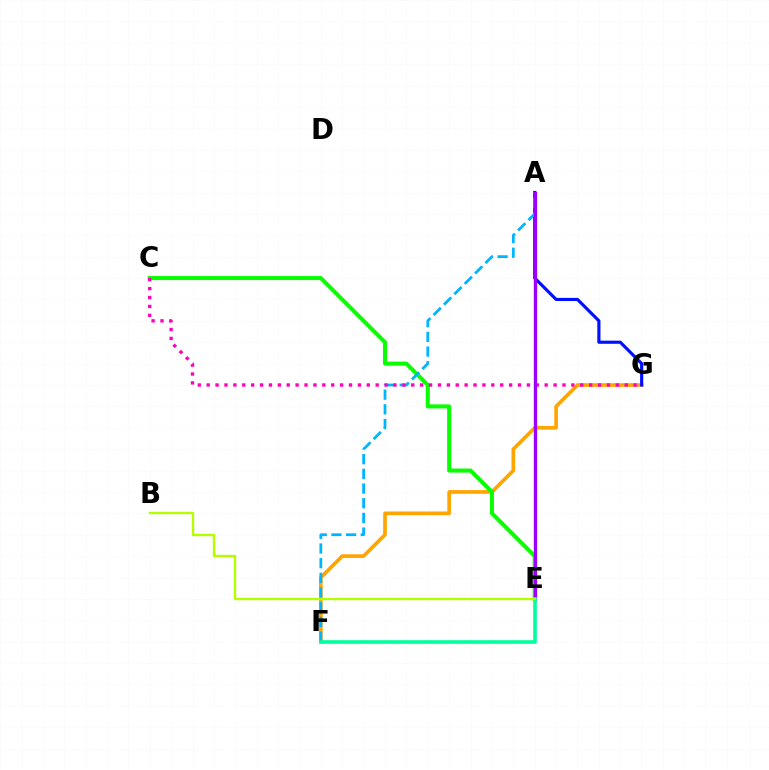{('F', 'G'): [{'color': '#ffa500', 'line_style': 'solid', 'thickness': 2.64}], ('C', 'E'): [{'color': '#08ff00', 'line_style': 'solid', 'thickness': 2.9}], ('A', 'G'): [{'color': '#0010ff', 'line_style': 'solid', 'thickness': 2.27}], ('A', 'E'): [{'color': '#ff0000', 'line_style': 'solid', 'thickness': 1.51}, {'color': '#9b00ff', 'line_style': 'solid', 'thickness': 2.37}], ('A', 'F'): [{'color': '#00b5ff', 'line_style': 'dashed', 'thickness': 1.99}], ('C', 'G'): [{'color': '#ff00bd', 'line_style': 'dotted', 'thickness': 2.42}], ('E', 'F'): [{'color': '#00ff9d', 'line_style': 'solid', 'thickness': 2.6}], ('B', 'E'): [{'color': '#b3ff00', 'line_style': 'solid', 'thickness': 1.7}]}